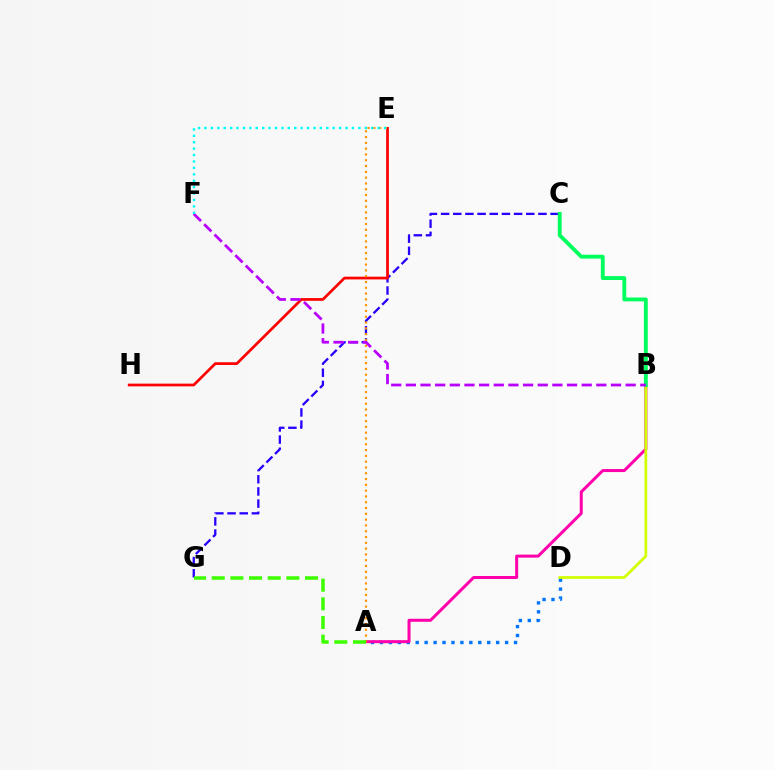{('A', 'D'): [{'color': '#0074ff', 'line_style': 'dotted', 'thickness': 2.43}], ('C', 'G'): [{'color': '#2500ff', 'line_style': 'dashed', 'thickness': 1.65}], ('E', 'H'): [{'color': '#ff0000', 'line_style': 'solid', 'thickness': 1.96}], ('A', 'B'): [{'color': '#ff00ac', 'line_style': 'solid', 'thickness': 2.17}], ('B', 'D'): [{'color': '#d1ff00', 'line_style': 'solid', 'thickness': 1.97}], ('A', 'E'): [{'color': '#ff9400', 'line_style': 'dotted', 'thickness': 1.57}], ('B', 'C'): [{'color': '#00ff5c', 'line_style': 'solid', 'thickness': 2.78}], ('B', 'F'): [{'color': '#b900ff', 'line_style': 'dashed', 'thickness': 1.99}], ('A', 'G'): [{'color': '#3dff00', 'line_style': 'dashed', 'thickness': 2.54}], ('E', 'F'): [{'color': '#00fff6', 'line_style': 'dotted', 'thickness': 1.74}]}